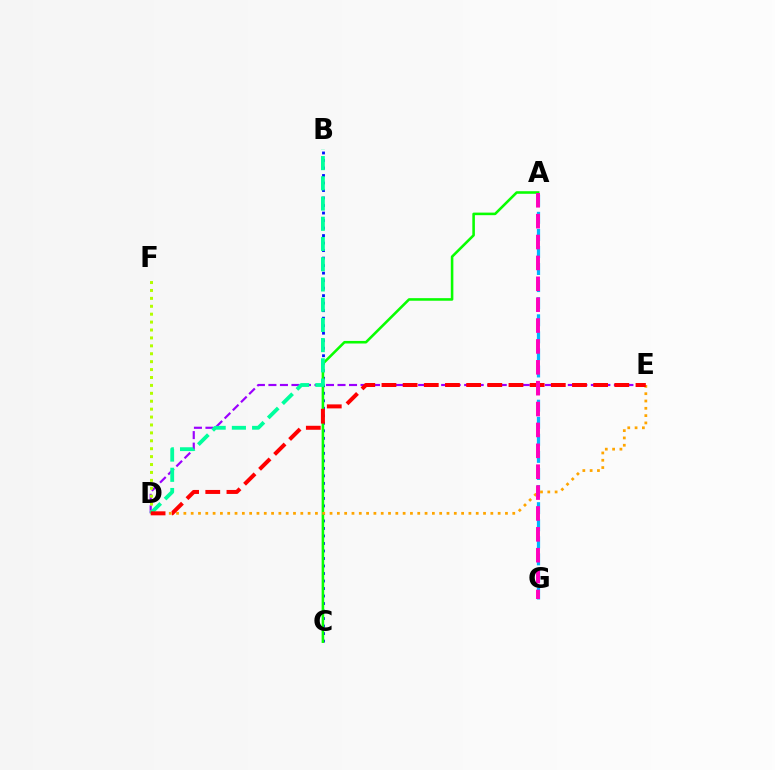{('D', 'E'): [{'color': '#9b00ff', 'line_style': 'dashed', 'thickness': 1.56}, {'color': '#ffa500', 'line_style': 'dotted', 'thickness': 1.99}, {'color': '#ff0000', 'line_style': 'dashed', 'thickness': 2.88}], ('B', 'C'): [{'color': '#0010ff', 'line_style': 'dotted', 'thickness': 2.04}], ('A', 'C'): [{'color': '#08ff00', 'line_style': 'solid', 'thickness': 1.85}], ('A', 'G'): [{'color': '#00b5ff', 'line_style': 'dashed', 'thickness': 2.32}, {'color': '#ff00bd', 'line_style': 'dashed', 'thickness': 2.84}], ('D', 'F'): [{'color': '#b3ff00', 'line_style': 'dotted', 'thickness': 2.15}], ('B', 'D'): [{'color': '#00ff9d', 'line_style': 'dashed', 'thickness': 2.75}]}